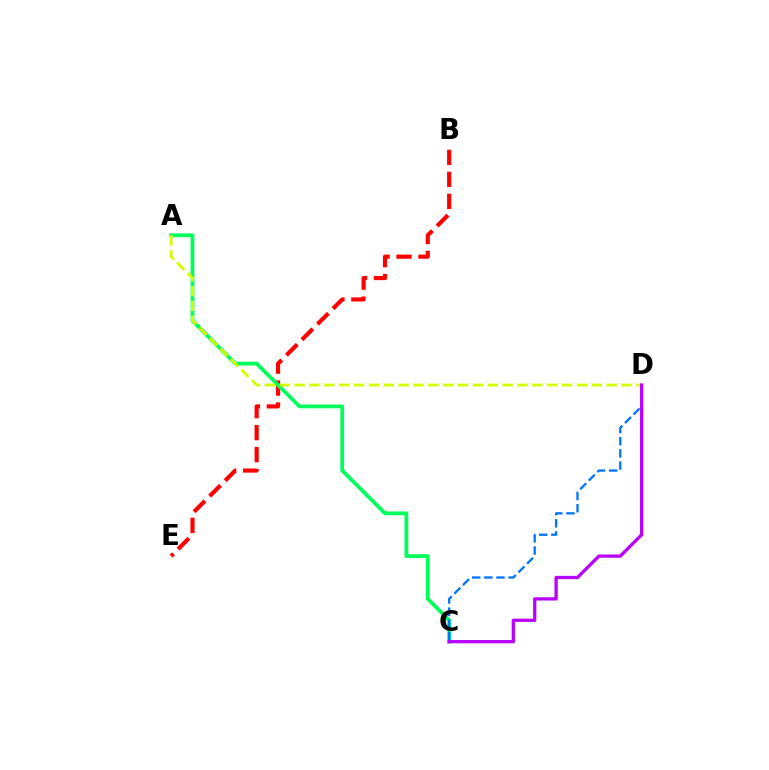{('B', 'E'): [{'color': '#ff0000', 'line_style': 'dashed', 'thickness': 2.99}], ('A', 'C'): [{'color': '#00ff5c', 'line_style': 'solid', 'thickness': 2.72}], ('C', 'D'): [{'color': '#0074ff', 'line_style': 'dashed', 'thickness': 1.65}, {'color': '#b900ff', 'line_style': 'solid', 'thickness': 2.35}], ('A', 'D'): [{'color': '#d1ff00', 'line_style': 'dashed', 'thickness': 2.02}]}